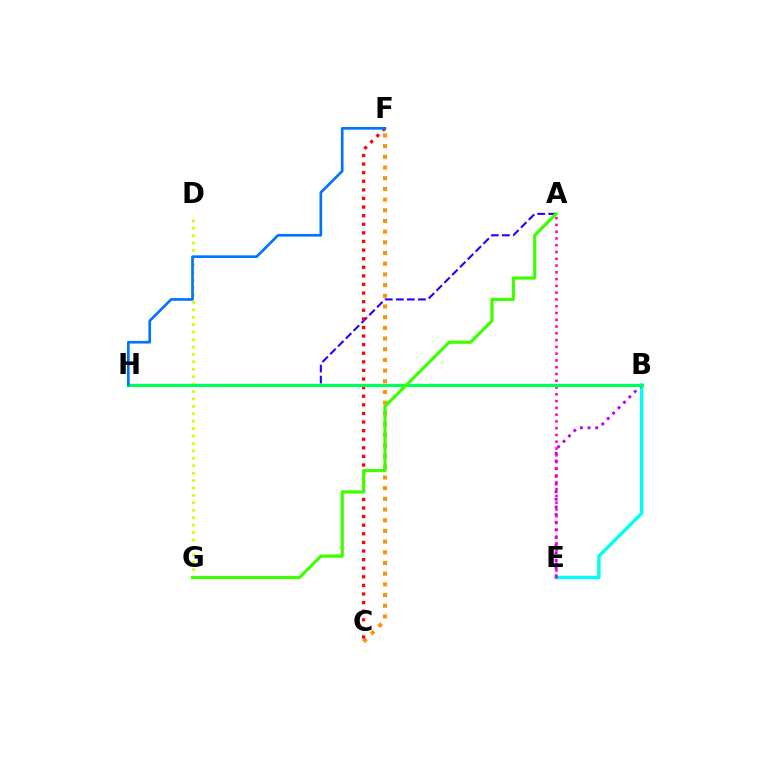{('C', 'F'): [{'color': '#ff9400', 'line_style': 'dotted', 'thickness': 2.9}, {'color': '#ff0000', 'line_style': 'dotted', 'thickness': 2.34}], ('B', 'E'): [{'color': '#00fff6', 'line_style': 'solid', 'thickness': 2.47}, {'color': '#b900ff', 'line_style': 'dotted', 'thickness': 2.08}], ('A', 'E'): [{'color': '#ff00ac', 'line_style': 'dotted', 'thickness': 1.84}], ('A', 'H'): [{'color': '#2500ff', 'line_style': 'dashed', 'thickness': 1.5}], ('D', 'G'): [{'color': '#d1ff00', 'line_style': 'dotted', 'thickness': 2.02}], ('B', 'H'): [{'color': '#00ff5c', 'line_style': 'solid', 'thickness': 2.32}], ('F', 'H'): [{'color': '#0074ff', 'line_style': 'solid', 'thickness': 1.92}], ('A', 'G'): [{'color': '#3dff00', 'line_style': 'solid', 'thickness': 2.28}]}